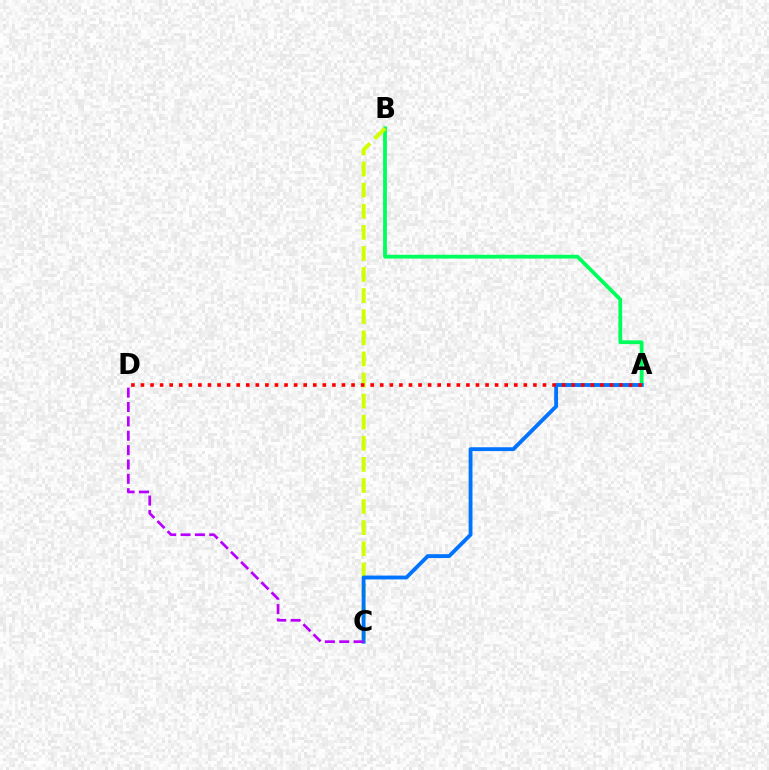{('A', 'B'): [{'color': '#00ff5c', 'line_style': 'solid', 'thickness': 2.73}], ('B', 'C'): [{'color': '#d1ff00', 'line_style': 'dashed', 'thickness': 2.87}], ('A', 'C'): [{'color': '#0074ff', 'line_style': 'solid', 'thickness': 2.77}], ('A', 'D'): [{'color': '#ff0000', 'line_style': 'dotted', 'thickness': 2.6}], ('C', 'D'): [{'color': '#b900ff', 'line_style': 'dashed', 'thickness': 1.95}]}